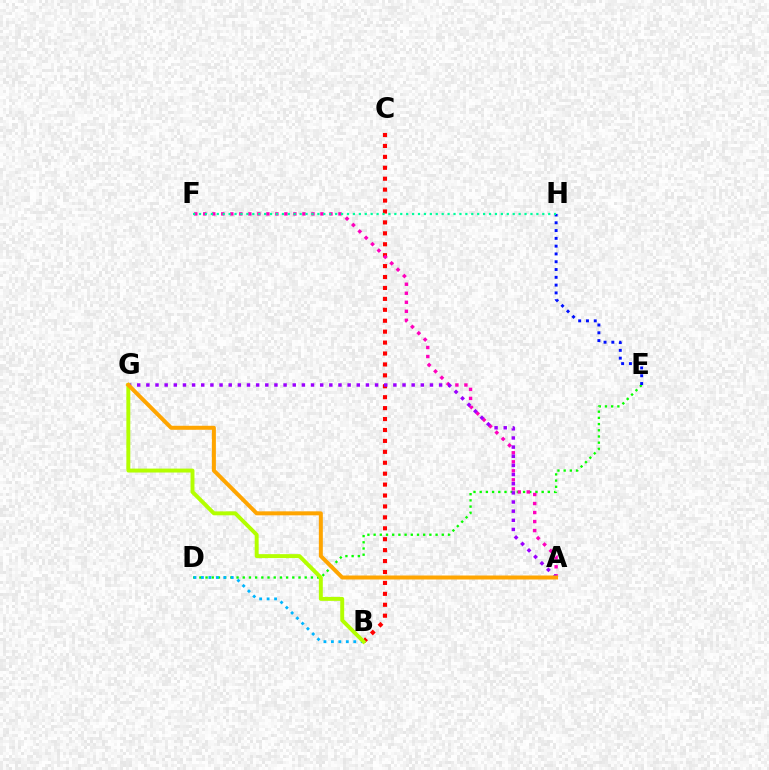{('B', 'C'): [{'color': '#ff0000', 'line_style': 'dotted', 'thickness': 2.97}], ('D', 'E'): [{'color': '#08ff00', 'line_style': 'dotted', 'thickness': 1.68}], ('E', 'H'): [{'color': '#0010ff', 'line_style': 'dotted', 'thickness': 2.12}], ('A', 'F'): [{'color': '#ff00bd', 'line_style': 'dotted', 'thickness': 2.45}], ('A', 'G'): [{'color': '#9b00ff', 'line_style': 'dotted', 'thickness': 2.49}, {'color': '#ffa500', 'line_style': 'solid', 'thickness': 2.87}], ('B', 'D'): [{'color': '#00b5ff', 'line_style': 'dotted', 'thickness': 2.03}], ('B', 'G'): [{'color': '#b3ff00', 'line_style': 'solid', 'thickness': 2.83}], ('F', 'H'): [{'color': '#00ff9d', 'line_style': 'dotted', 'thickness': 1.61}]}